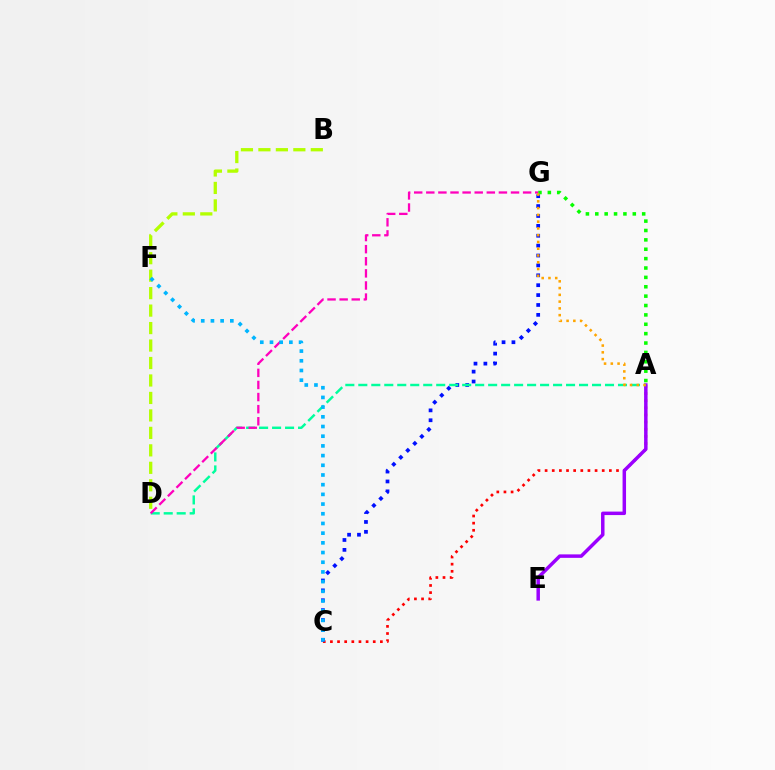{('A', 'C'): [{'color': '#ff0000', 'line_style': 'dotted', 'thickness': 1.94}], ('C', 'G'): [{'color': '#0010ff', 'line_style': 'dotted', 'thickness': 2.69}], ('A', 'G'): [{'color': '#08ff00', 'line_style': 'dotted', 'thickness': 2.55}, {'color': '#ffa500', 'line_style': 'dotted', 'thickness': 1.84}], ('B', 'D'): [{'color': '#b3ff00', 'line_style': 'dashed', 'thickness': 2.37}], ('A', 'E'): [{'color': '#9b00ff', 'line_style': 'solid', 'thickness': 2.5}], ('A', 'D'): [{'color': '#00ff9d', 'line_style': 'dashed', 'thickness': 1.76}], ('D', 'G'): [{'color': '#ff00bd', 'line_style': 'dashed', 'thickness': 1.64}], ('C', 'F'): [{'color': '#00b5ff', 'line_style': 'dotted', 'thickness': 2.63}]}